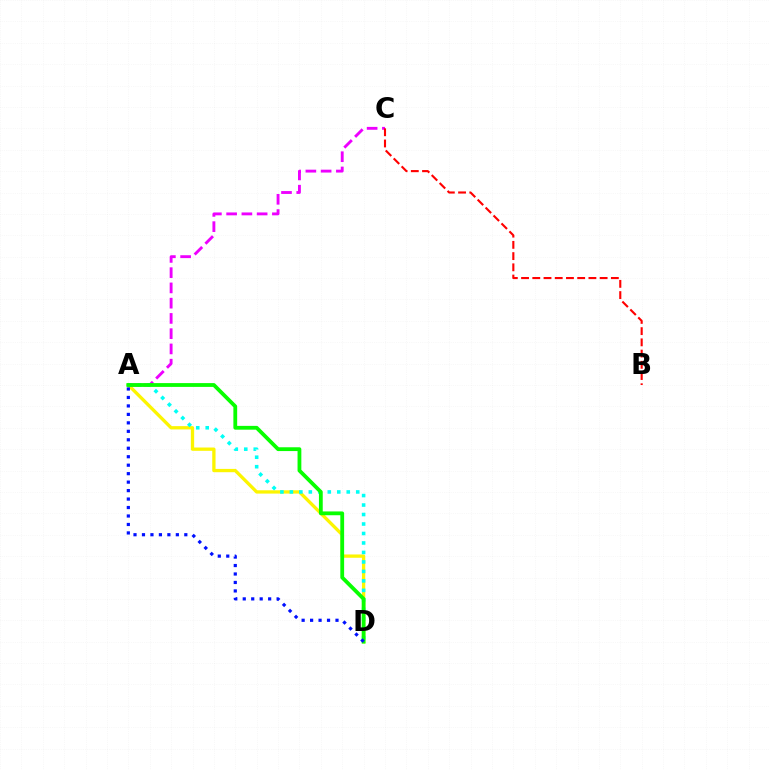{('A', 'D'): [{'color': '#fcf500', 'line_style': 'solid', 'thickness': 2.38}, {'color': '#00fff6', 'line_style': 'dotted', 'thickness': 2.58}, {'color': '#08ff00', 'line_style': 'solid', 'thickness': 2.73}, {'color': '#0010ff', 'line_style': 'dotted', 'thickness': 2.3}], ('A', 'C'): [{'color': '#ee00ff', 'line_style': 'dashed', 'thickness': 2.07}], ('B', 'C'): [{'color': '#ff0000', 'line_style': 'dashed', 'thickness': 1.52}]}